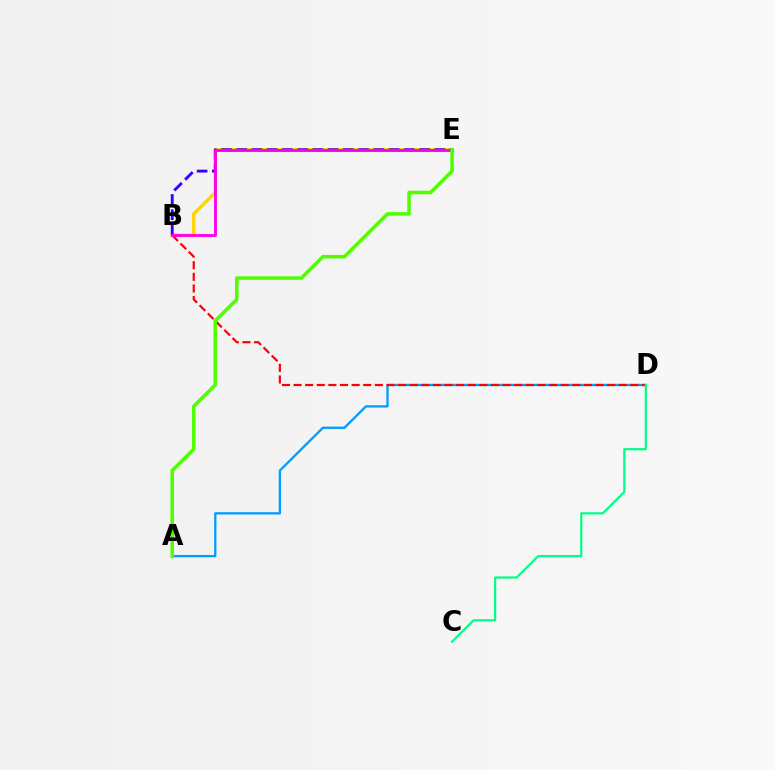{('A', 'D'): [{'color': '#009eff', 'line_style': 'solid', 'thickness': 1.66}], ('B', 'D'): [{'color': '#ff0000', 'line_style': 'dashed', 'thickness': 1.58}], ('B', 'E'): [{'color': '#ffd500', 'line_style': 'solid', 'thickness': 2.43}, {'color': '#3700ff', 'line_style': 'dashed', 'thickness': 2.07}, {'color': '#ff00ed', 'line_style': 'solid', 'thickness': 2.07}], ('C', 'D'): [{'color': '#00ff86', 'line_style': 'solid', 'thickness': 1.59}], ('A', 'E'): [{'color': '#4fff00', 'line_style': 'solid', 'thickness': 2.54}]}